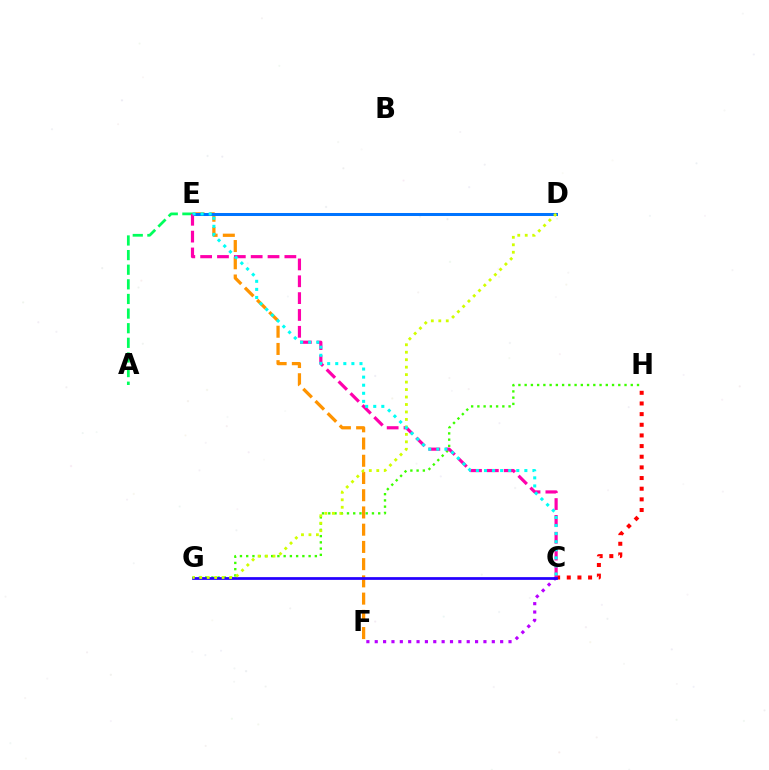{('C', 'H'): [{'color': '#ff0000', 'line_style': 'dotted', 'thickness': 2.89}], ('C', 'F'): [{'color': '#b900ff', 'line_style': 'dotted', 'thickness': 2.27}], ('E', 'F'): [{'color': '#ff9400', 'line_style': 'dashed', 'thickness': 2.34}], ('D', 'E'): [{'color': '#0074ff', 'line_style': 'solid', 'thickness': 2.17}], ('G', 'H'): [{'color': '#3dff00', 'line_style': 'dotted', 'thickness': 1.7}], ('A', 'E'): [{'color': '#00ff5c', 'line_style': 'dashed', 'thickness': 1.99}], ('C', 'E'): [{'color': '#ff00ac', 'line_style': 'dashed', 'thickness': 2.29}, {'color': '#00fff6', 'line_style': 'dotted', 'thickness': 2.19}], ('C', 'G'): [{'color': '#2500ff', 'line_style': 'solid', 'thickness': 1.98}], ('D', 'G'): [{'color': '#d1ff00', 'line_style': 'dotted', 'thickness': 2.03}]}